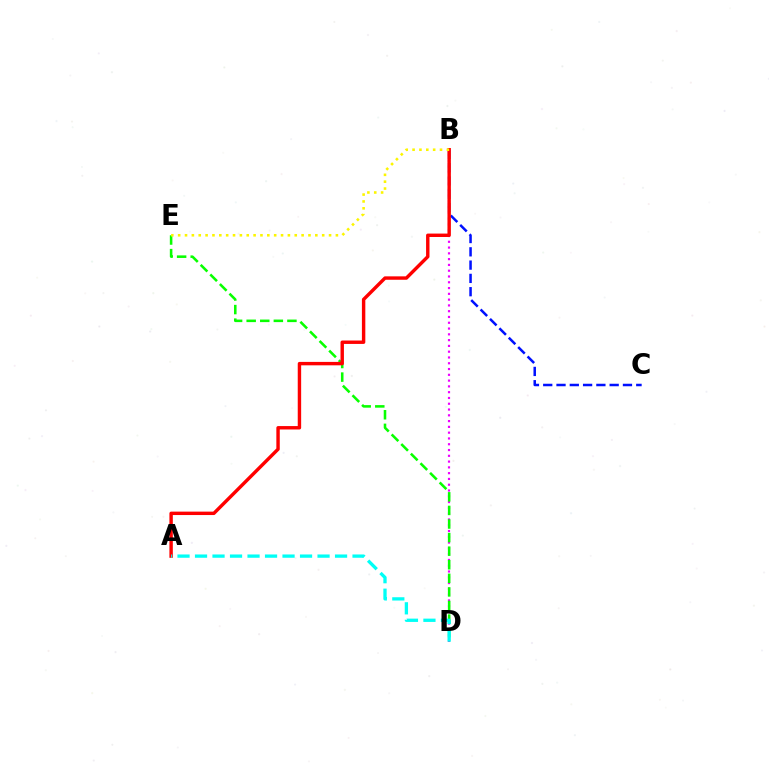{('B', 'D'): [{'color': '#ee00ff', 'line_style': 'dotted', 'thickness': 1.57}], ('D', 'E'): [{'color': '#08ff00', 'line_style': 'dashed', 'thickness': 1.85}], ('B', 'C'): [{'color': '#0010ff', 'line_style': 'dashed', 'thickness': 1.81}], ('A', 'B'): [{'color': '#ff0000', 'line_style': 'solid', 'thickness': 2.46}], ('B', 'E'): [{'color': '#fcf500', 'line_style': 'dotted', 'thickness': 1.86}], ('A', 'D'): [{'color': '#00fff6', 'line_style': 'dashed', 'thickness': 2.38}]}